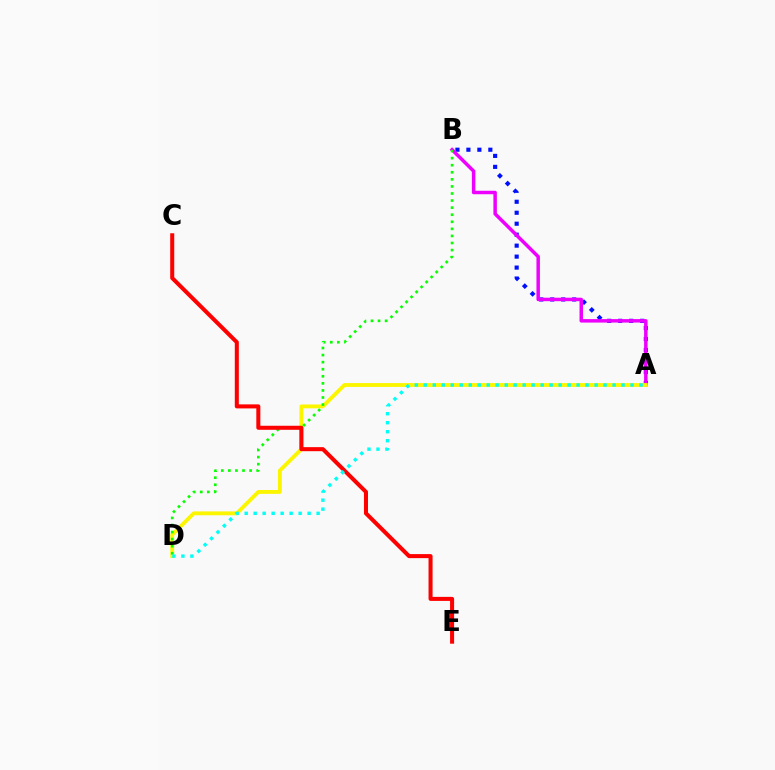{('A', 'B'): [{'color': '#0010ff', 'line_style': 'dotted', 'thickness': 2.98}, {'color': '#ee00ff', 'line_style': 'solid', 'thickness': 2.51}], ('A', 'D'): [{'color': '#fcf500', 'line_style': 'solid', 'thickness': 2.77}, {'color': '#00fff6', 'line_style': 'dotted', 'thickness': 2.44}], ('B', 'D'): [{'color': '#08ff00', 'line_style': 'dotted', 'thickness': 1.92}], ('C', 'E'): [{'color': '#ff0000', 'line_style': 'solid', 'thickness': 2.9}]}